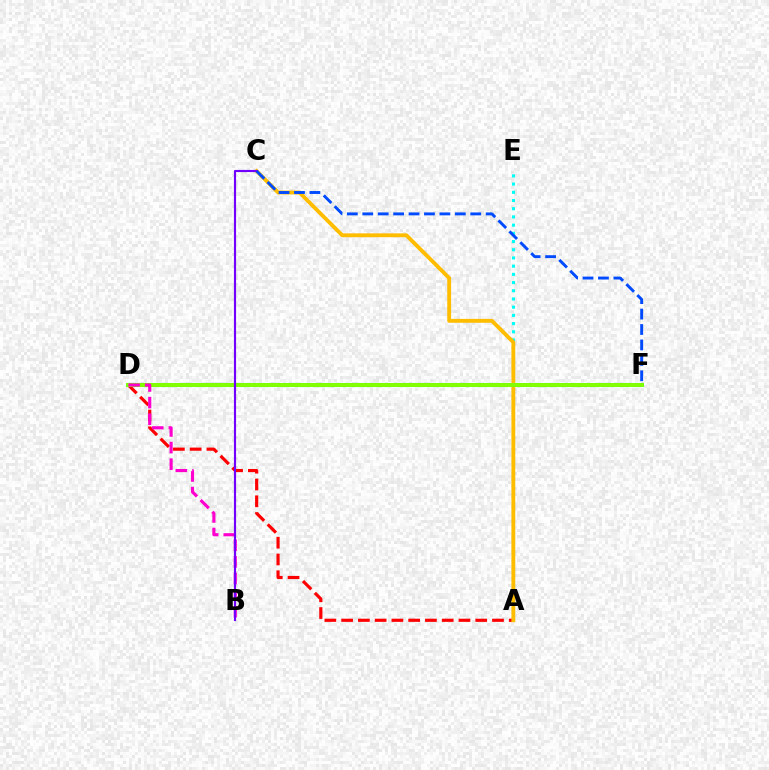{('A', 'D'): [{'color': '#ff0000', 'line_style': 'dashed', 'thickness': 2.28}], ('A', 'E'): [{'color': '#00fff6', 'line_style': 'dotted', 'thickness': 2.23}], ('A', 'C'): [{'color': '#ffbd00', 'line_style': 'solid', 'thickness': 2.78}], ('D', 'F'): [{'color': '#00ff39', 'line_style': 'solid', 'thickness': 2.91}, {'color': '#84ff00', 'line_style': 'solid', 'thickness': 2.8}], ('B', 'D'): [{'color': '#ff00cf', 'line_style': 'dashed', 'thickness': 2.25}], ('B', 'C'): [{'color': '#7200ff', 'line_style': 'solid', 'thickness': 1.55}], ('C', 'F'): [{'color': '#004bff', 'line_style': 'dashed', 'thickness': 2.1}]}